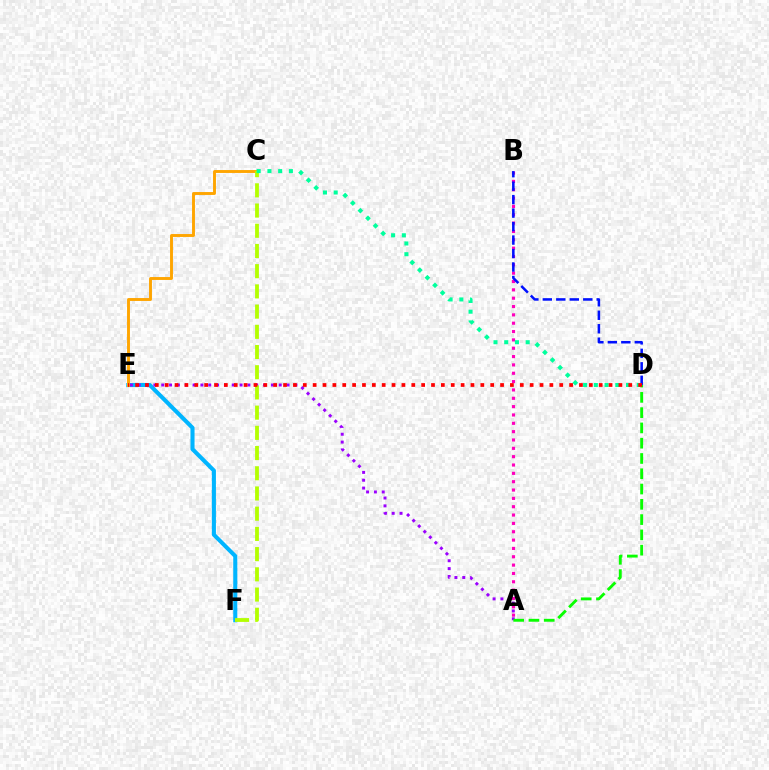{('E', 'F'): [{'color': '#00b5ff', 'line_style': 'solid', 'thickness': 2.94}], ('C', 'E'): [{'color': '#ffa500', 'line_style': 'solid', 'thickness': 2.09}], ('A', 'E'): [{'color': '#9b00ff', 'line_style': 'dotted', 'thickness': 2.13}], ('A', 'B'): [{'color': '#ff00bd', 'line_style': 'dotted', 'thickness': 2.27}], ('B', 'D'): [{'color': '#0010ff', 'line_style': 'dashed', 'thickness': 1.83}], ('A', 'D'): [{'color': '#08ff00', 'line_style': 'dashed', 'thickness': 2.08}], ('C', 'F'): [{'color': '#b3ff00', 'line_style': 'dashed', 'thickness': 2.75}], ('C', 'D'): [{'color': '#00ff9d', 'line_style': 'dotted', 'thickness': 2.92}], ('D', 'E'): [{'color': '#ff0000', 'line_style': 'dotted', 'thickness': 2.68}]}